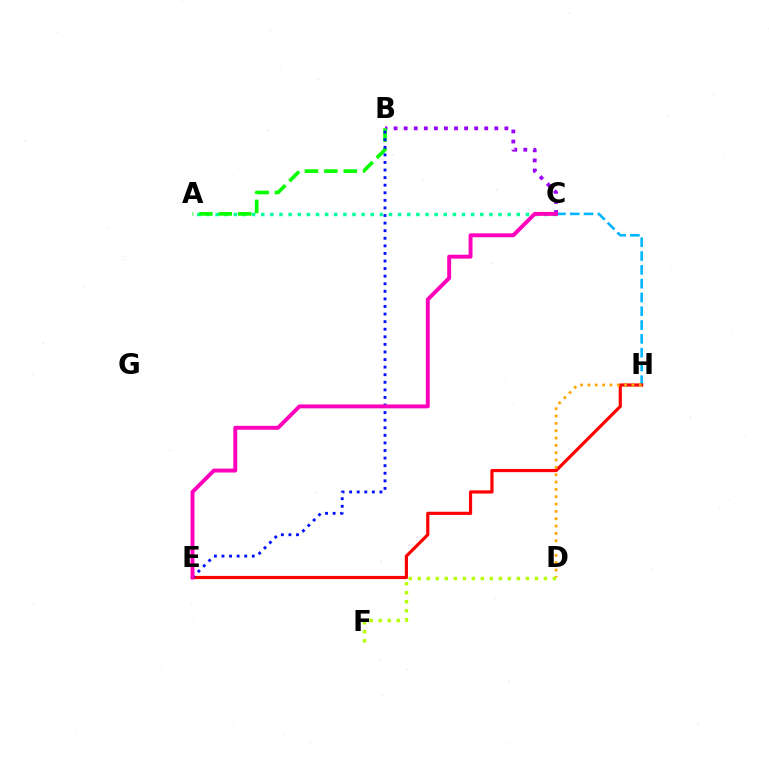{('A', 'C'): [{'color': '#00ff9d', 'line_style': 'dotted', 'thickness': 2.48}], ('B', 'C'): [{'color': '#9b00ff', 'line_style': 'dotted', 'thickness': 2.74}], ('A', 'B'): [{'color': '#08ff00', 'line_style': 'dashed', 'thickness': 2.64}], ('C', 'H'): [{'color': '#00b5ff', 'line_style': 'dashed', 'thickness': 1.87}], ('E', 'H'): [{'color': '#ff0000', 'line_style': 'solid', 'thickness': 2.29}], ('D', 'H'): [{'color': '#ffa500', 'line_style': 'dotted', 'thickness': 1.99}], ('B', 'E'): [{'color': '#0010ff', 'line_style': 'dotted', 'thickness': 2.06}], ('D', 'F'): [{'color': '#b3ff00', 'line_style': 'dotted', 'thickness': 2.45}], ('C', 'E'): [{'color': '#ff00bd', 'line_style': 'solid', 'thickness': 2.82}]}